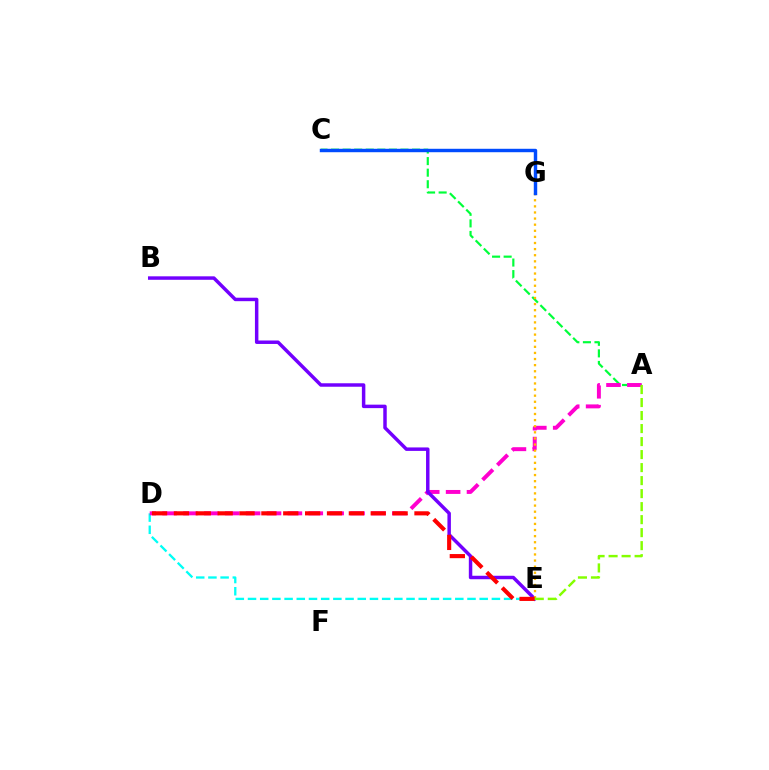{('D', 'E'): [{'color': '#00fff6', 'line_style': 'dashed', 'thickness': 1.66}, {'color': '#ff0000', 'line_style': 'dashed', 'thickness': 2.97}], ('A', 'C'): [{'color': '#00ff39', 'line_style': 'dashed', 'thickness': 1.57}], ('A', 'D'): [{'color': '#ff00cf', 'line_style': 'dashed', 'thickness': 2.84}], ('B', 'E'): [{'color': '#7200ff', 'line_style': 'solid', 'thickness': 2.5}], ('E', 'G'): [{'color': '#ffbd00', 'line_style': 'dotted', 'thickness': 1.66}], ('C', 'G'): [{'color': '#004bff', 'line_style': 'solid', 'thickness': 2.47}], ('A', 'E'): [{'color': '#84ff00', 'line_style': 'dashed', 'thickness': 1.77}]}